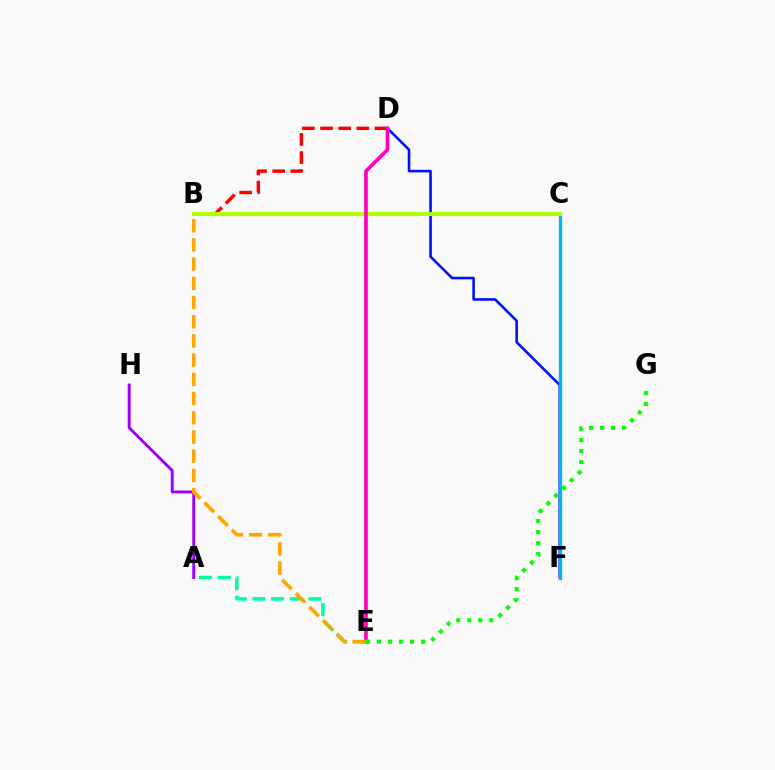{('D', 'F'): [{'color': '#0010ff', 'line_style': 'solid', 'thickness': 1.86}], ('A', 'H'): [{'color': '#9b00ff', 'line_style': 'solid', 'thickness': 2.11}], ('B', 'D'): [{'color': '#ff0000', 'line_style': 'dashed', 'thickness': 2.46}], ('C', 'F'): [{'color': '#00b5ff', 'line_style': 'solid', 'thickness': 2.37}], ('A', 'E'): [{'color': '#00ff9d', 'line_style': 'dashed', 'thickness': 2.54}], ('B', 'C'): [{'color': '#b3ff00', 'line_style': 'solid', 'thickness': 2.92}], ('D', 'E'): [{'color': '#ff00bd', 'line_style': 'solid', 'thickness': 2.63}], ('E', 'G'): [{'color': '#08ff00', 'line_style': 'dotted', 'thickness': 2.99}], ('B', 'E'): [{'color': '#ffa500', 'line_style': 'dashed', 'thickness': 2.61}]}